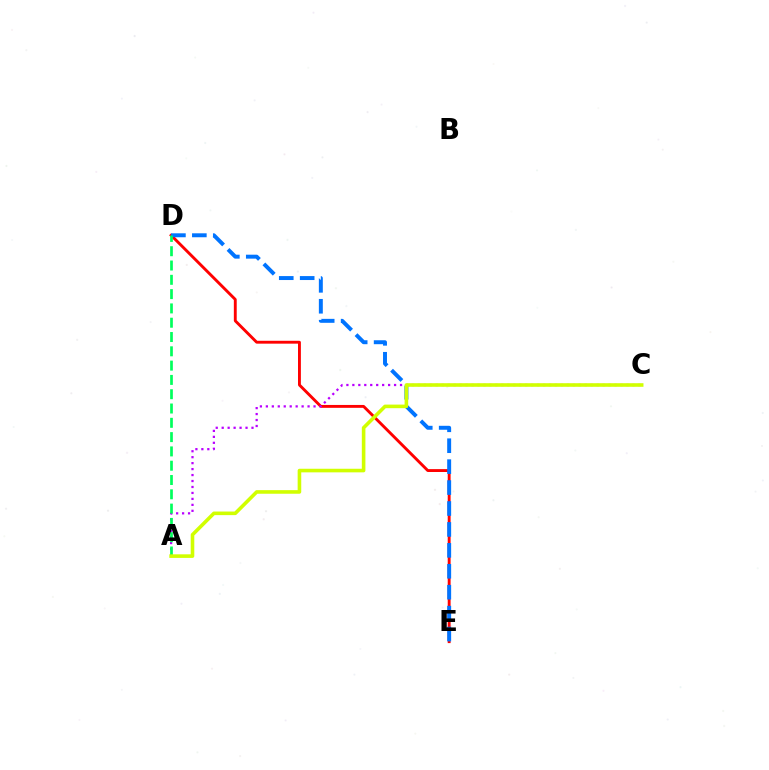{('D', 'E'): [{'color': '#ff0000', 'line_style': 'solid', 'thickness': 2.07}, {'color': '#0074ff', 'line_style': 'dashed', 'thickness': 2.84}], ('A', 'C'): [{'color': '#b900ff', 'line_style': 'dotted', 'thickness': 1.62}, {'color': '#d1ff00', 'line_style': 'solid', 'thickness': 2.59}], ('A', 'D'): [{'color': '#00ff5c', 'line_style': 'dashed', 'thickness': 1.94}]}